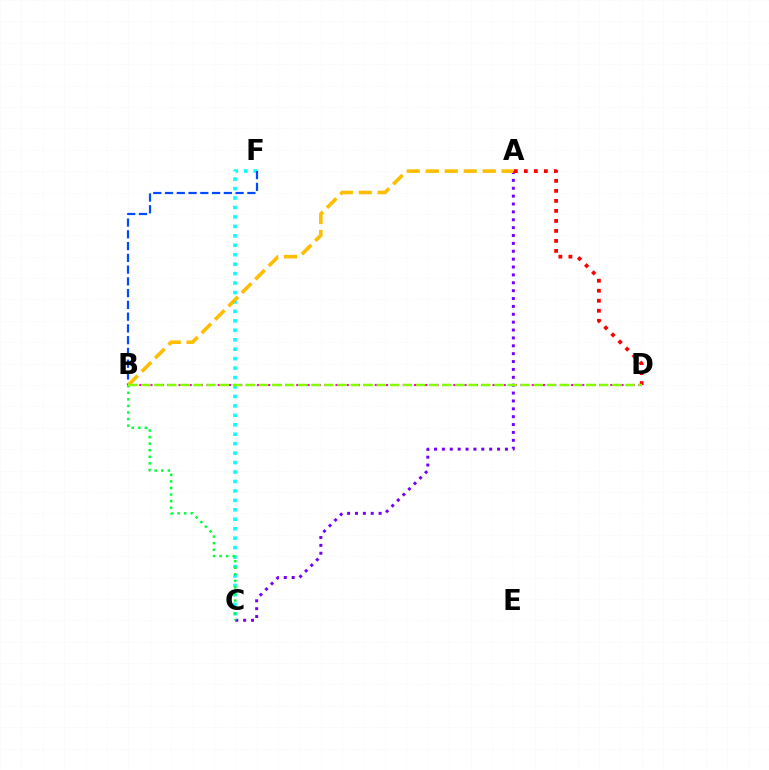{('A', 'C'): [{'color': '#7200ff', 'line_style': 'dotted', 'thickness': 2.14}], ('C', 'F'): [{'color': '#00fff6', 'line_style': 'dotted', 'thickness': 2.57}], ('B', 'C'): [{'color': '#00ff39', 'line_style': 'dotted', 'thickness': 1.78}], ('B', 'F'): [{'color': '#004bff', 'line_style': 'dashed', 'thickness': 1.6}], ('A', 'B'): [{'color': '#ffbd00', 'line_style': 'dashed', 'thickness': 2.58}], ('A', 'D'): [{'color': '#ff0000', 'line_style': 'dotted', 'thickness': 2.72}], ('B', 'D'): [{'color': '#ff00cf', 'line_style': 'dotted', 'thickness': 1.52}, {'color': '#84ff00', 'line_style': 'dashed', 'thickness': 1.78}]}